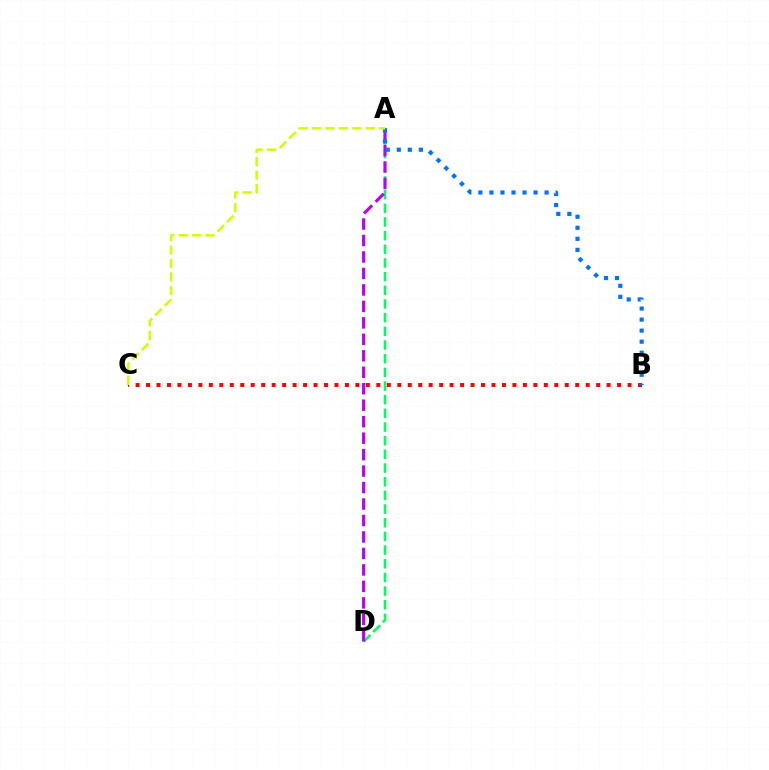{('A', 'D'): [{'color': '#00ff5c', 'line_style': 'dashed', 'thickness': 1.86}, {'color': '#b900ff', 'line_style': 'dashed', 'thickness': 2.24}], ('B', 'C'): [{'color': '#ff0000', 'line_style': 'dotted', 'thickness': 2.84}], ('A', 'B'): [{'color': '#0074ff', 'line_style': 'dotted', 'thickness': 3.0}], ('A', 'C'): [{'color': '#d1ff00', 'line_style': 'dashed', 'thickness': 1.83}]}